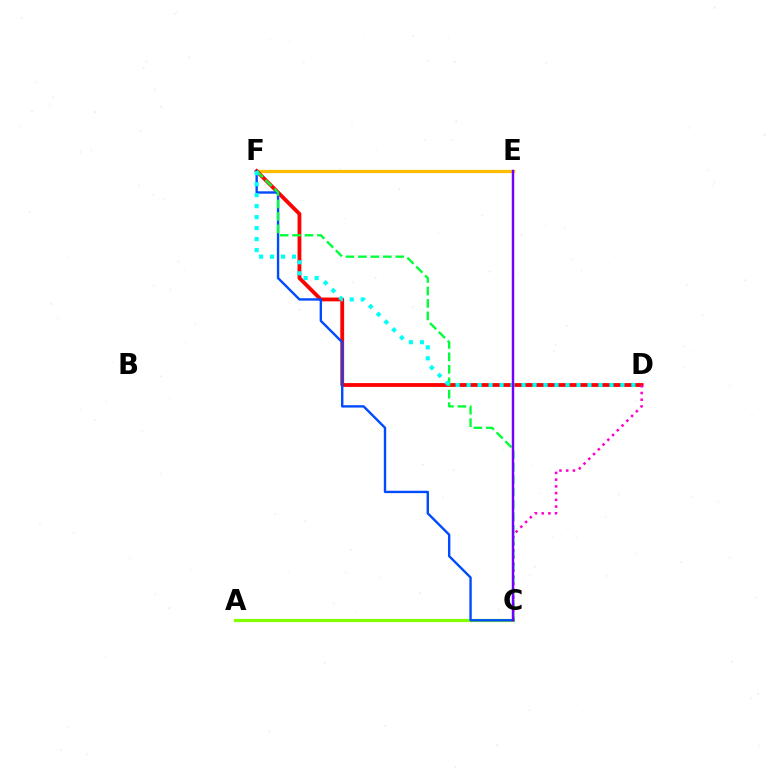{('E', 'F'): [{'color': '#ffbd00', 'line_style': 'solid', 'thickness': 2.34}], ('D', 'F'): [{'color': '#ff0000', 'line_style': 'solid', 'thickness': 2.74}, {'color': '#00fff6', 'line_style': 'dotted', 'thickness': 2.99}], ('C', 'D'): [{'color': '#ff00cf', 'line_style': 'dotted', 'thickness': 1.83}], ('A', 'C'): [{'color': '#84ff00', 'line_style': 'solid', 'thickness': 2.31}], ('C', 'F'): [{'color': '#004bff', 'line_style': 'solid', 'thickness': 1.72}, {'color': '#00ff39', 'line_style': 'dashed', 'thickness': 1.69}], ('C', 'E'): [{'color': '#7200ff', 'line_style': 'solid', 'thickness': 1.75}]}